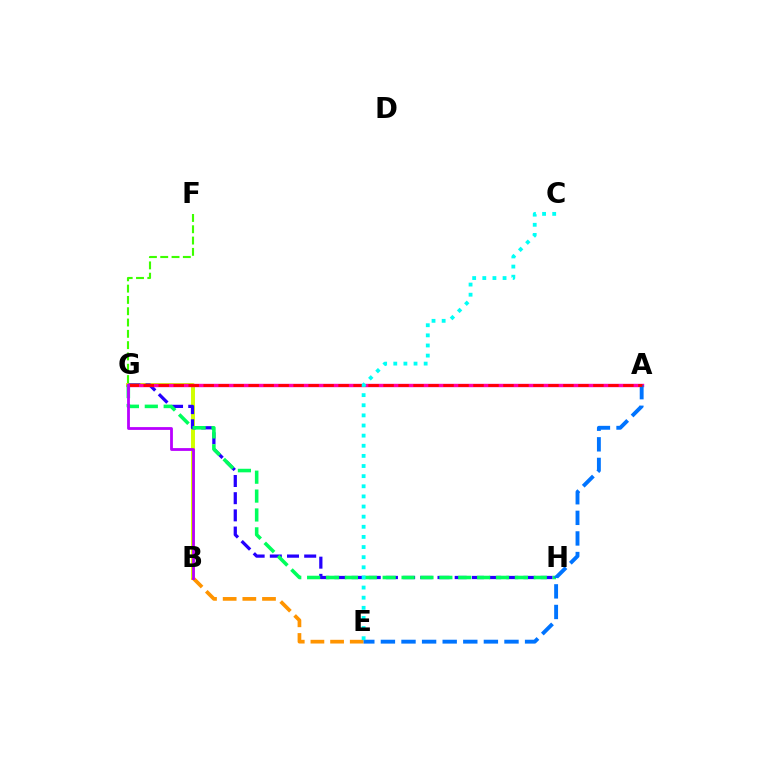{('B', 'G'): [{'color': '#d1ff00', 'line_style': 'solid', 'thickness': 2.84}, {'color': '#b900ff', 'line_style': 'solid', 'thickness': 2.01}], ('B', 'E'): [{'color': '#ff9400', 'line_style': 'dashed', 'thickness': 2.67}], ('G', 'H'): [{'color': '#2500ff', 'line_style': 'dashed', 'thickness': 2.33}, {'color': '#00ff5c', 'line_style': 'dashed', 'thickness': 2.57}], ('A', 'G'): [{'color': '#ff00ac', 'line_style': 'solid', 'thickness': 2.45}, {'color': '#ff0000', 'line_style': 'dashed', 'thickness': 2.04}], ('A', 'E'): [{'color': '#0074ff', 'line_style': 'dashed', 'thickness': 2.8}], ('F', 'G'): [{'color': '#3dff00', 'line_style': 'dashed', 'thickness': 1.54}], ('C', 'E'): [{'color': '#00fff6', 'line_style': 'dotted', 'thickness': 2.75}]}